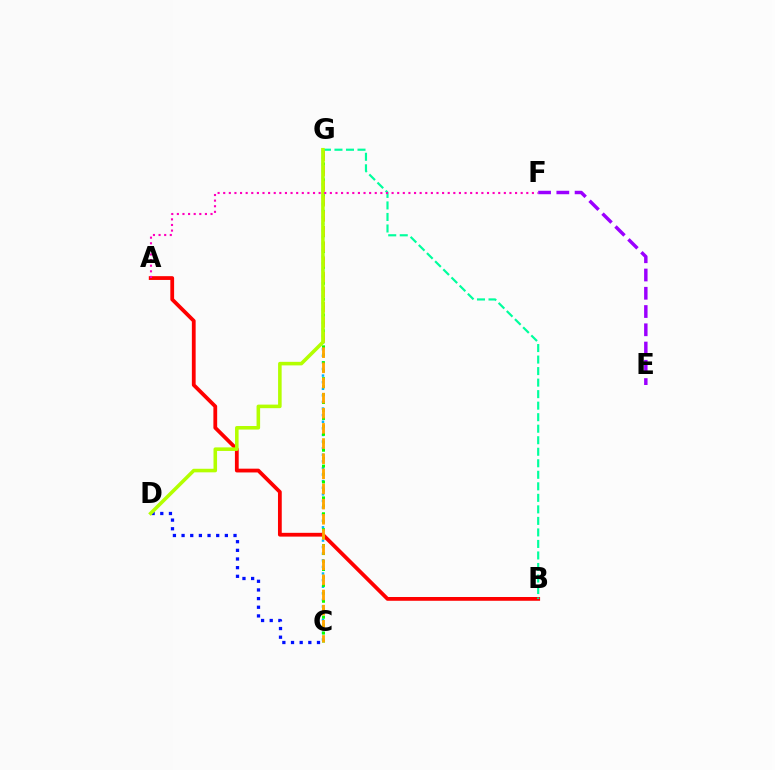{('C', 'G'): [{'color': '#00b5ff', 'line_style': 'dotted', 'thickness': 1.79}, {'color': '#08ff00', 'line_style': 'dotted', 'thickness': 2.16}, {'color': '#ffa500', 'line_style': 'dashed', 'thickness': 2.06}], ('A', 'B'): [{'color': '#ff0000', 'line_style': 'solid', 'thickness': 2.72}], ('C', 'D'): [{'color': '#0010ff', 'line_style': 'dotted', 'thickness': 2.35}], ('B', 'G'): [{'color': '#00ff9d', 'line_style': 'dashed', 'thickness': 1.57}], ('D', 'G'): [{'color': '#b3ff00', 'line_style': 'solid', 'thickness': 2.56}], ('E', 'F'): [{'color': '#9b00ff', 'line_style': 'dashed', 'thickness': 2.48}], ('A', 'F'): [{'color': '#ff00bd', 'line_style': 'dotted', 'thickness': 1.52}]}